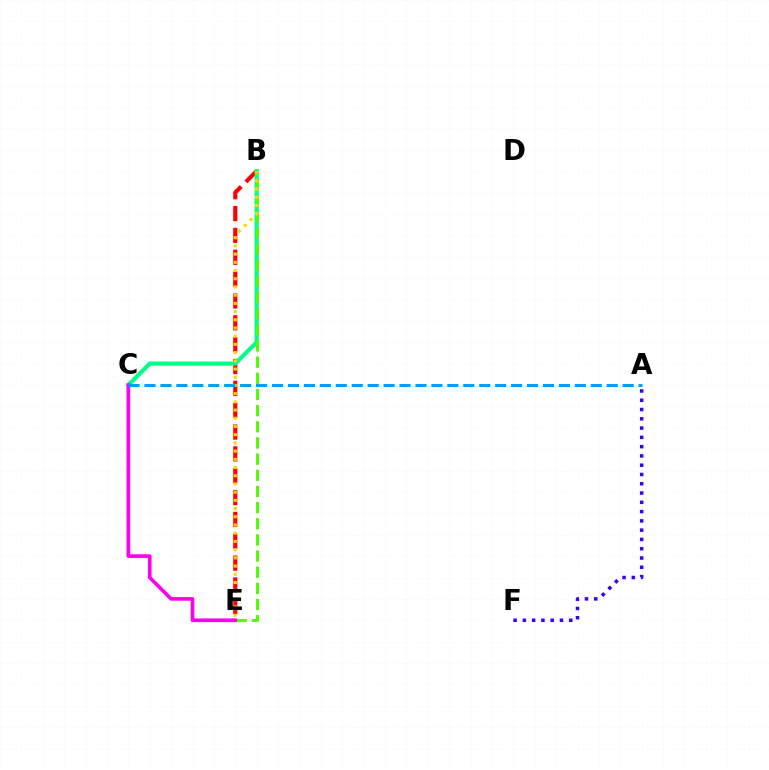{('B', 'E'): [{'color': '#ff0000', 'line_style': 'dashed', 'thickness': 2.97}, {'color': '#4fff00', 'line_style': 'dashed', 'thickness': 2.2}, {'color': '#ffd500', 'line_style': 'dotted', 'thickness': 2.23}], ('A', 'F'): [{'color': '#3700ff', 'line_style': 'dotted', 'thickness': 2.52}], ('B', 'C'): [{'color': '#00ff86', 'line_style': 'solid', 'thickness': 2.99}], ('C', 'E'): [{'color': '#ff00ed', 'line_style': 'solid', 'thickness': 2.63}], ('A', 'C'): [{'color': '#009eff', 'line_style': 'dashed', 'thickness': 2.17}]}